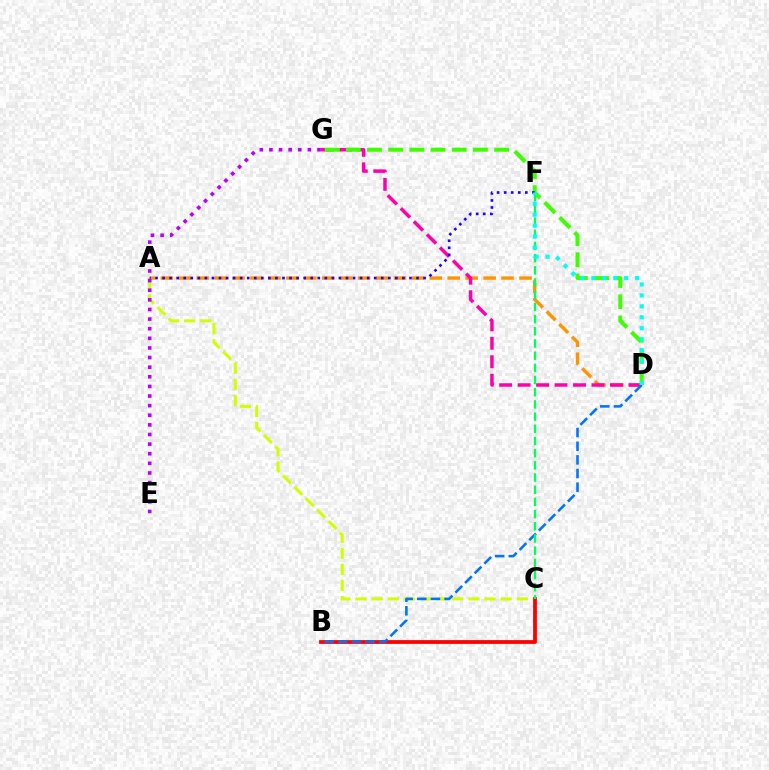{('A', 'D'): [{'color': '#ff9400', 'line_style': 'dashed', 'thickness': 2.44}], ('A', 'C'): [{'color': '#d1ff00', 'line_style': 'dashed', 'thickness': 2.19}], ('D', 'G'): [{'color': '#ff00ac', 'line_style': 'dashed', 'thickness': 2.51}, {'color': '#3dff00', 'line_style': 'dashed', 'thickness': 2.88}], ('B', 'C'): [{'color': '#ff0000', 'line_style': 'solid', 'thickness': 2.71}], ('A', 'F'): [{'color': '#2500ff', 'line_style': 'dotted', 'thickness': 1.92}], ('E', 'G'): [{'color': '#b900ff', 'line_style': 'dotted', 'thickness': 2.61}], ('B', 'D'): [{'color': '#0074ff', 'line_style': 'dashed', 'thickness': 1.85}], ('C', 'F'): [{'color': '#00ff5c', 'line_style': 'dashed', 'thickness': 1.66}], ('D', 'F'): [{'color': '#00fff6', 'line_style': 'dotted', 'thickness': 2.97}]}